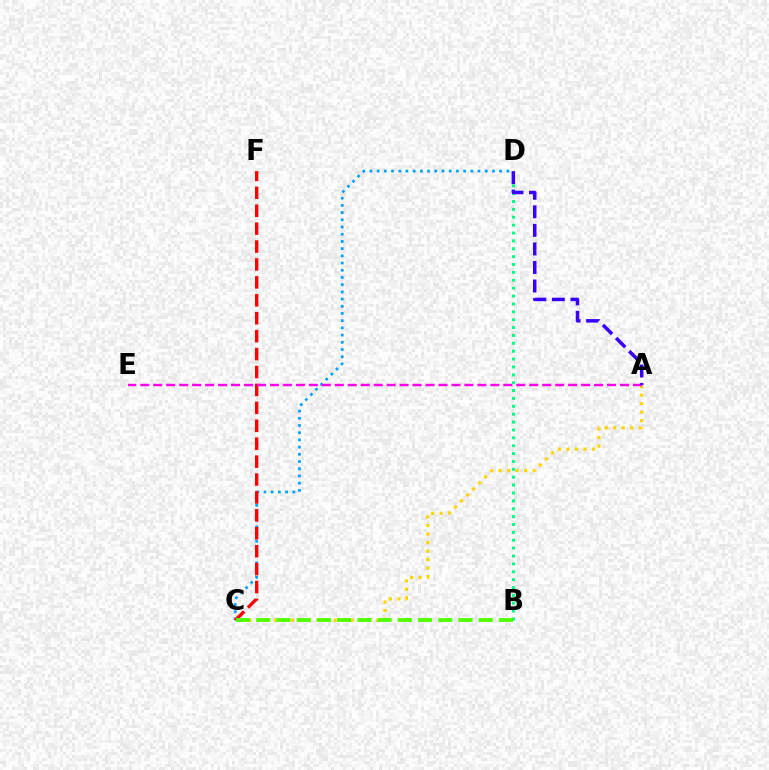{('A', 'C'): [{'color': '#ffd500', 'line_style': 'dotted', 'thickness': 2.31}], ('C', 'D'): [{'color': '#009eff', 'line_style': 'dotted', 'thickness': 1.96}], ('C', 'F'): [{'color': '#ff0000', 'line_style': 'dashed', 'thickness': 2.43}], ('B', 'D'): [{'color': '#00ff86', 'line_style': 'dotted', 'thickness': 2.14}], ('B', 'C'): [{'color': '#4fff00', 'line_style': 'dashed', 'thickness': 2.75}], ('A', 'E'): [{'color': '#ff00ed', 'line_style': 'dashed', 'thickness': 1.76}], ('A', 'D'): [{'color': '#3700ff', 'line_style': 'dashed', 'thickness': 2.52}]}